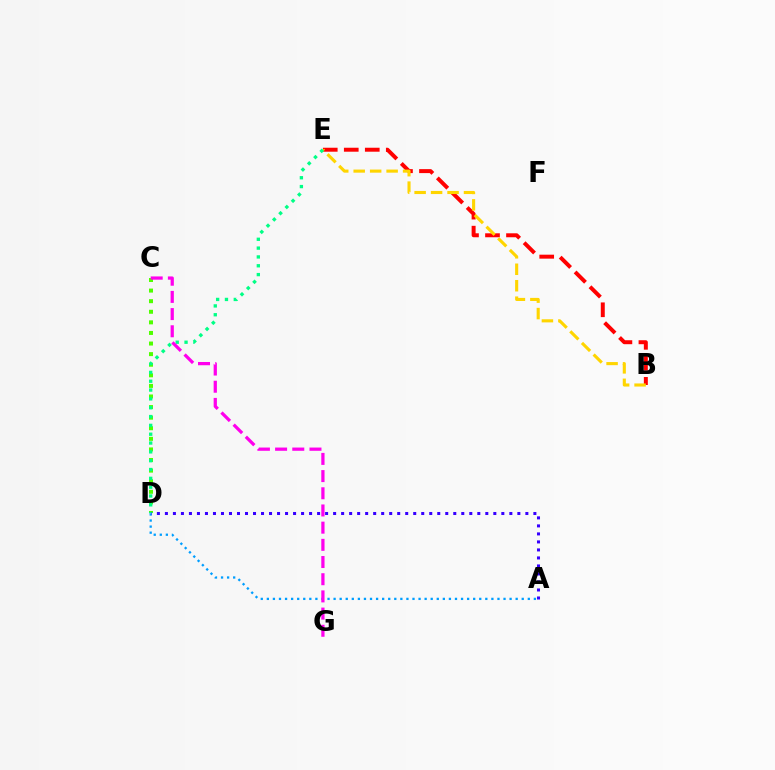{('C', 'D'): [{'color': '#4fff00', 'line_style': 'dotted', 'thickness': 2.88}], ('B', 'E'): [{'color': '#ff0000', 'line_style': 'dashed', 'thickness': 2.85}, {'color': '#ffd500', 'line_style': 'dashed', 'thickness': 2.24}], ('D', 'E'): [{'color': '#00ff86', 'line_style': 'dotted', 'thickness': 2.4}], ('A', 'D'): [{'color': '#009eff', 'line_style': 'dotted', 'thickness': 1.65}, {'color': '#3700ff', 'line_style': 'dotted', 'thickness': 2.18}], ('C', 'G'): [{'color': '#ff00ed', 'line_style': 'dashed', 'thickness': 2.33}]}